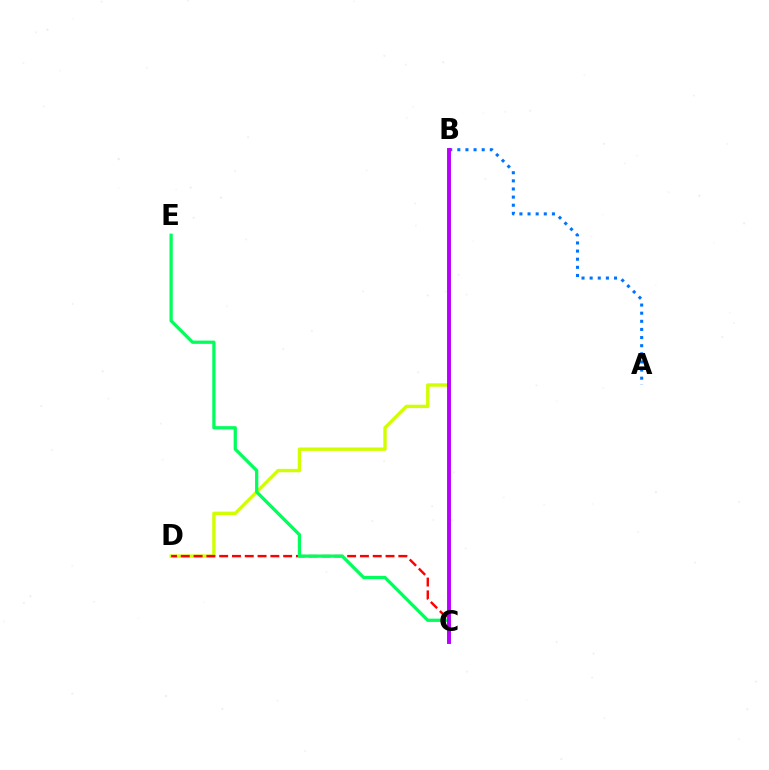{('B', 'D'): [{'color': '#d1ff00', 'line_style': 'solid', 'thickness': 2.44}], ('C', 'D'): [{'color': '#ff0000', 'line_style': 'dashed', 'thickness': 1.74}], ('A', 'B'): [{'color': '#0074ff', 'line_style': 'dotted', 'thickness': 2.21}], ('C', 'E'): [{'color': '#00ff5c', 'line_style': 'solid', 'thickness': 2.35}], ('B', 'C'): [{'color': '#b900ff', 'line_style': 'solid', 'thickness': 2.81}]}